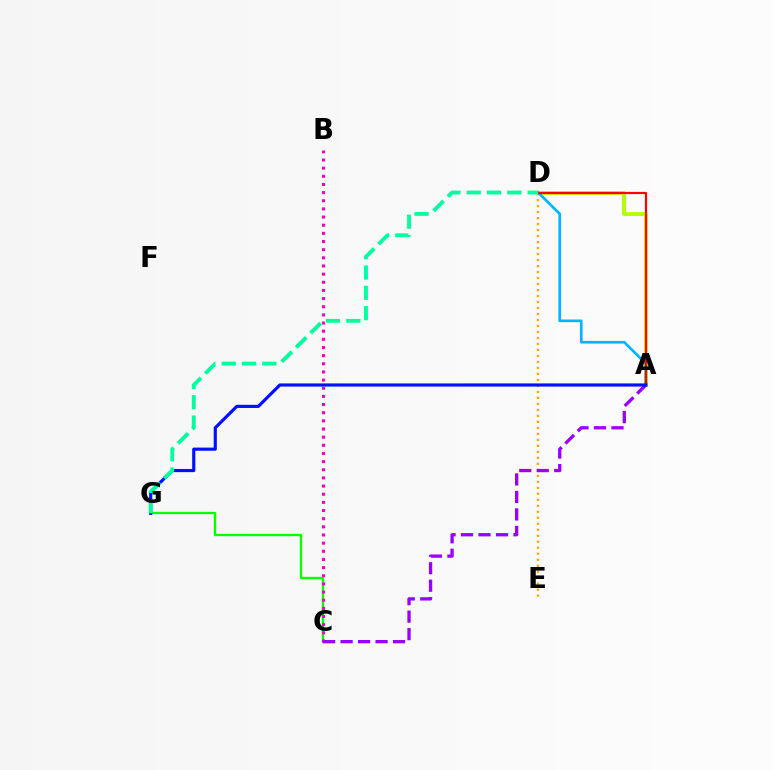{('C', 'G'): [{'color': '#08ff00', 'line_style': 'solid', 'thickness': 1.68}], ('A', 'D'): [{'color': '#b3ff00', 'line_style': 'solid', 'thickness': 2.79}, {'color': '#00b5ff', 'line_style': 'solid', 'thickness': 1.92}, {'color': '#ff0000', 'line_style': 'solid', 'thickness': 1.58}], ('D', 'E'): [{'color': '#ffa500', 'line_style': 'dotted', 'thickness': 1.63}], ('B', 'C'): [{'color': '#ff00bd', 'line_style': 'dotted', 'thickness': 2.21}], ('A', 'C'): [{'color': '#9b00ff', 'line_style': 'dashed', 'thickness': 2.38}], ('A', 'G'): [{'color': '#0010ff', 'line_style': 'solid', 'thickness': 2.27}], ('D', 'G'): [{'color': '#00ff9d', 'line_style': 'dashed', 'thickness': 2.76}]}